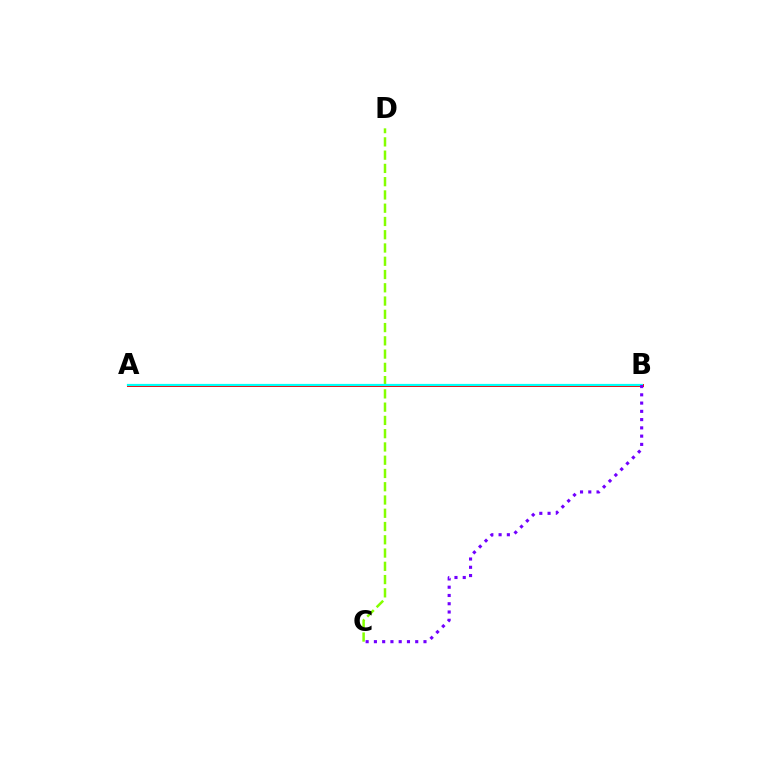{('A', 'B'): [{'color': '#ff0000', 'line_style': 'solid', 'thickness': 2.16}, {'color': '#00fff6', 'line_style': 'solid', 'thickness': 1.6}], ('C', 'D'): [{'color': '#84ff00', 'line_style': 'dashed', 'thickness': 1.8}], ('B', 'C'): [{'color': '#7200ff', 'line_style': 'dotted', 'thickness': 2.24}]}